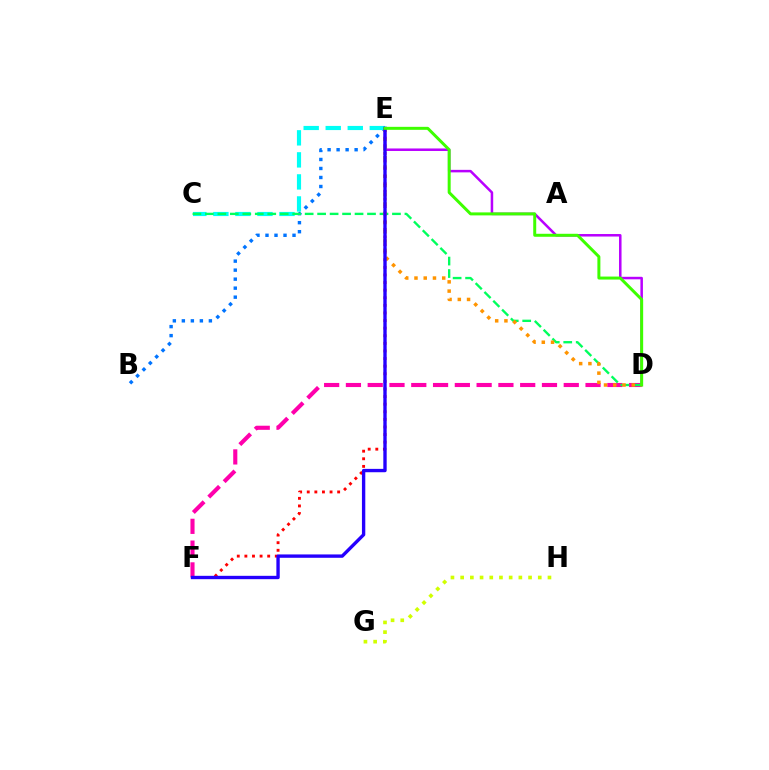{('B', 'E'): [{'color': '#0074ff', 'line_style': 'dotted', 'thickness': 2.45}], ('D', 'E'): [{'color': '#b900ff', 'line_style': 'solid', 'thickness': 1.81}, {'color': '#ff9400', 'line_style': 'dotted', 'thickness': 2.51}, {'color': '#3dff00', 'line_style': 'solid', 'thickness': 2.15}], ('E', 'F'): [{'color': '#ff0000', 'line_style': 'dotted', 'thickness': 2.06}, {'color': '#2500ff', 'line_style': 'solid', 'thickness': 2.42}], ('C', 'E'): [{'color': '#00fff6', 'line_style': 'dashed', 'thickness': 2.99}], ('D', 'F'): [{'color': '#ff00ac', 'line_style': 'dashed', 'thickness': 2.96}], ('C', 'D'): [{'color': '#00ff5c', 'line_style': 'dashed', 'thickness': 1.69}], ('G', 'H'): [{'color': '#d1ff00', 'line_style': 'dotted', 'thickness': 2.64}]}